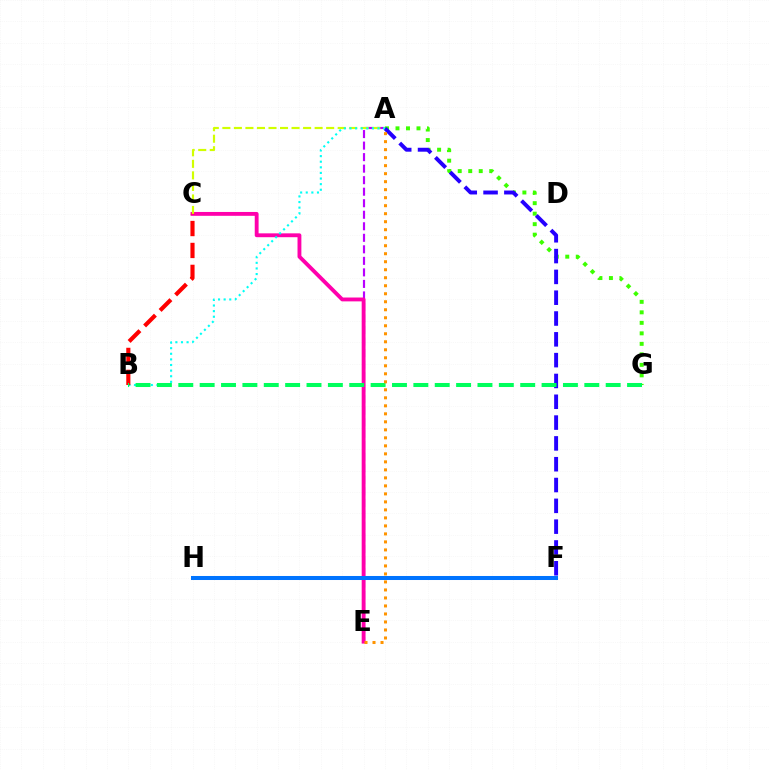{('A', 'E'): [{'color': '#b900ff', 'line_style': 'dashed', 'thickness': 1.57}, {'color': '#ff9400', 'line_style': 'dotted', 'thickness': 2.18}], ('A', 'G'): [{'color': '#3dff00', 'line_style': 'dotted', 'thickness': 2.85}], ('C', 'E'): [{'color': '#ff00ac', 'line_style': 'solid', 'thickness': 2.78}], ('F', 'H'): [{'color': '#0074ff', 'line_style': 'solid', 'thickness': 2.9}], ('A', 'C'): [{'color': '#d1ff00', 'line_style': 'dashed', 'thickness': 1.57}], ('A', 'F'): [{'color': '#2500ff', 'line_style': 'dashed', 'thickness': 2.83}], ('A', 'B'): [{'color': '#00fff6', 'line_style': 'dotted', 'thickness': 1.52}], ('B', 'C'): [{'color': '#ff0000', 'line_style': 'dashed', 'thickness': 2.98}], ('B', 'G'): [{'color': '#00ff5c', 'line_style': 'dashed', 'thickness': 2.9}]}